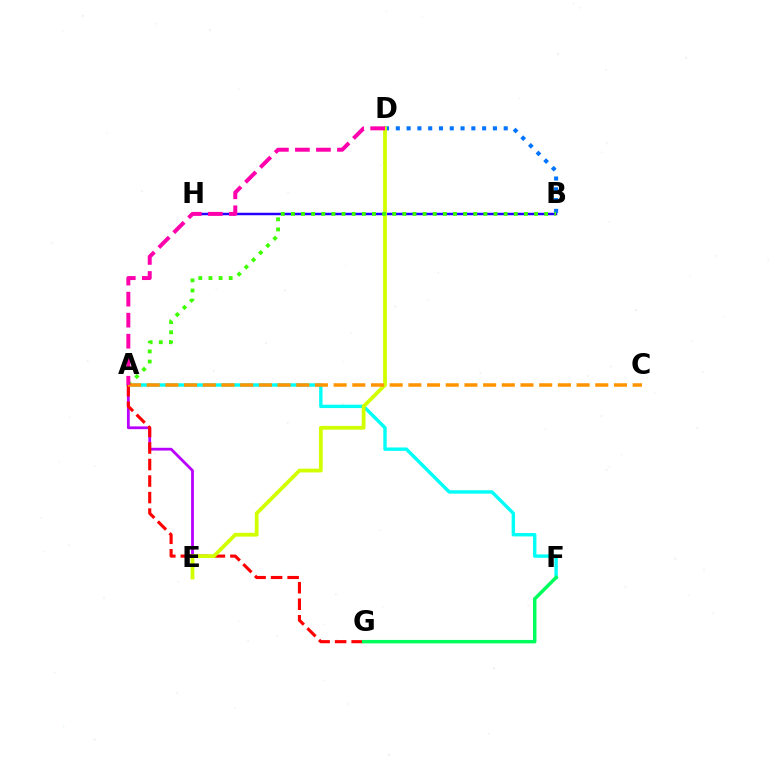{('A', 'E'): [{'color': '#b900ff', 'line_style': 'solid', 'thickness': 2.0}], ('A', 'F'): [{'color': '#00fff6', 'line_style': 'solid', 'thickness': 2.44}], ('B', 'D'): [{'color': '#0074ff', 'line_style': 'dotted', 'thickness': 2.93}], ('A', 'G'): [{'color': '#ff0000', 'line_style': 'dashed', 'thickness': 2.24}], ('B', 'H'): [{'color': '#2500ff', 'line_style': 'solid', 'thickness': 1.78}], ('F', 'G'): [{'color': '#00ff5c', 'line_style': 'solid', 'thickness': 2.5}], ('D', 'E'): [{'color': '#d1ff00', 'line_style': 'solid', 'thickness': 2.73}], ('A', 'B'): [{'color': '#3dff00', 'line_style': 'dotted', 'thickness': 2.75}], ('A', 'C'): [{'color': '#ff9400', 'line_style': 'dashed', 'thickness': 2.54}], ('A', 'D'): [{'color': '#ff00ac', 'line_style': 'dashed', 'thickness': 2.86}]}